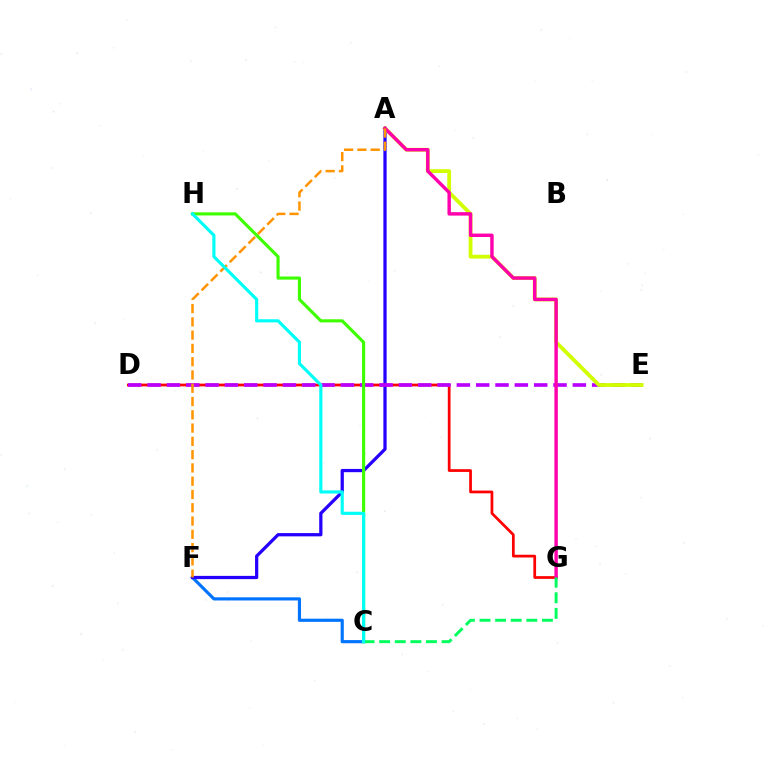{('C', 'F'): [{'color': '#0074ff', 'line_style': 'solid', 'thickness': 2.27}], ('A', 'F'): [{'color': '#2500ff', 'line_style': 'solid', 'thickness': 2.34}, {'color': '#ff9400', 'line_style': 'dashed', 'thickness': 1.8}], ('D', 'G'): [{'color': '#ff0000', 'line_style': 'solid', 'thickness': 1.97}], ('D', 'E'): [{'color': '#b900ff', 'line_style': 'dashed', 'thickness': 2.63}], ('A', 'E'): [{'color': '#d1ff00', 'line_style': 'solid', 'thickness': 2.75}], ('C', 'H'): [{'color': '#3dff00', 'line_style': 'solid', 'thickness': 2.24}, {'color': '#00fff6', 'line_style': 'solid', 'thickness': 2.27}], ('A', 'G'): [{'color': '#ff00ac', 'line_style': 'solid', 'thickness': 2.46}], ('C', 'G'): [{'color': '#00ff5c', 'line_style': 'dashed', 'thickness': 2.12}]}